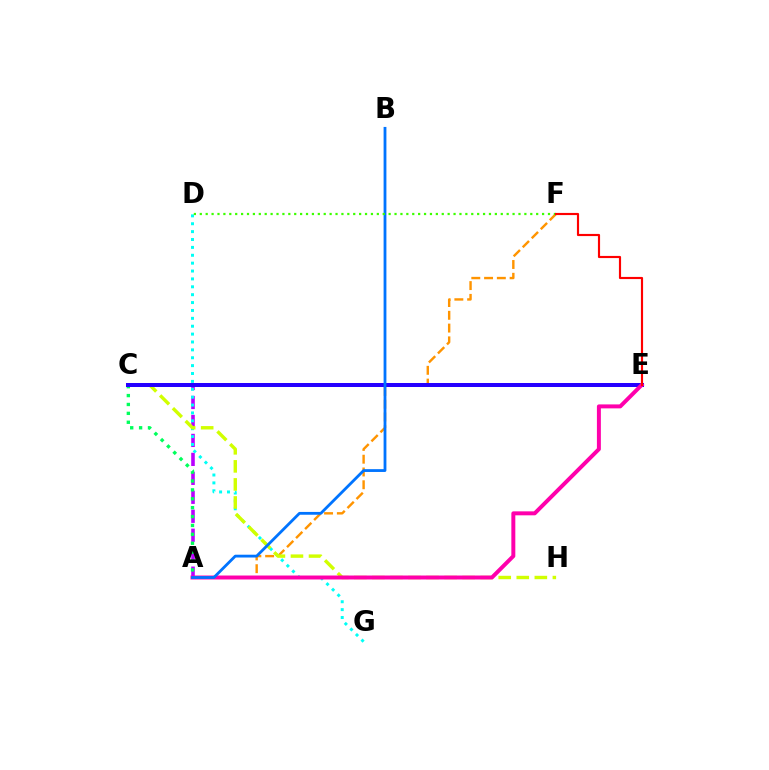{('A', 'F'): [{'color': '#ff9400', 'line_style': 'dashed', 'thickness': 1.74}], ('A', 'C'): [{'color': '#b900ff', 'line_style': 'dashed', 'thickness': 2.58}, {'color': '#00ff5c', 'line_style': 'dotted', 'thickness': 2.42}], ('D', 'G'): [{'color': '#00fff6', 'line_style': 'dotted', 'thickness': 2.14}], ('C', 'H'): [{'color': '#d1ff00', 'line_style': 'dashed', 'thickness': 2.45}], ('C', 'E'): [{'color': '#2500ff', 'line_style': 'solid', 'thickness': 2.88}], ('A', 'E'): [{'color': '#ff00ac', 'line_style': 'solid', 'thickness': 2.85}], ('A', 'B'): [{'color': '#0074ff', 'line_style': 'solid', 'thickness': 2.02}], ('D', 'F'): [{'color': '#3dff00', 'line_style': 'dotted', 'thickness': 1.6}], ('E', 'F'): [{'color': '#ff0000', 'line_style': 'solid', 'thickness': 1.55}]}